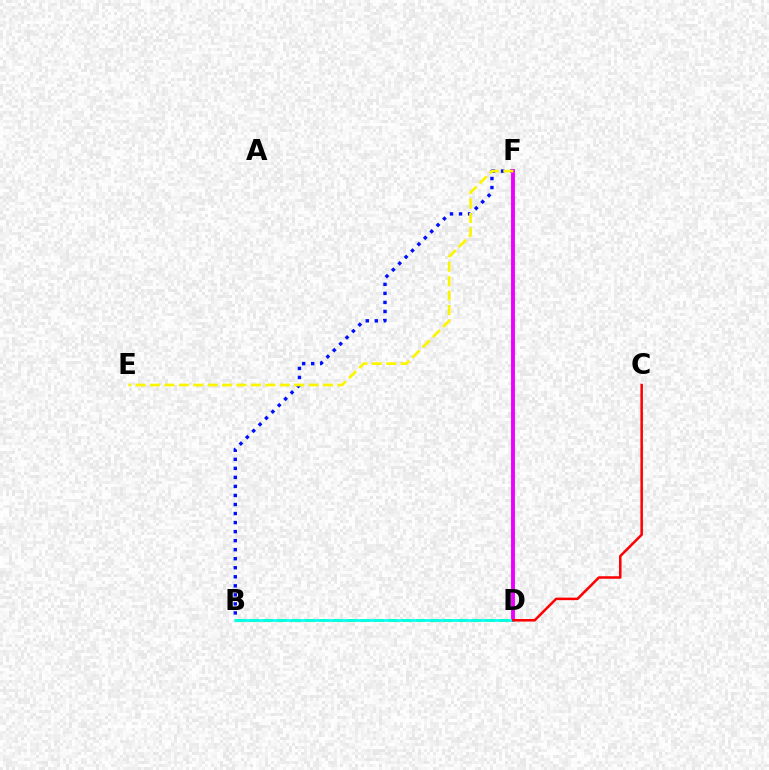{('B', 'D'): [{'color': '#08ff00', 'line_style': 'dashed', 'thickness': 1.89}, {'color': '#00fff6', 'line_style': 'solid', 'thickness': 1.84}], ('B', 'F'): [{'color': '#0010ff', 'line_style': 'dotted', 'thickness': 2.45}], ('D', 'F'): [{'color': '#ee00ff', 'line_style': 'solid', 'thickness': 2.8}], ('C', 'D'): [{'color': '#ff0000', 'line_style': 'solid', 'thickness': 1.82}], ('E', 'F'): [{'color': '#fcf500', 'line_style': 'dashed', 'thickness': 1.96}]}